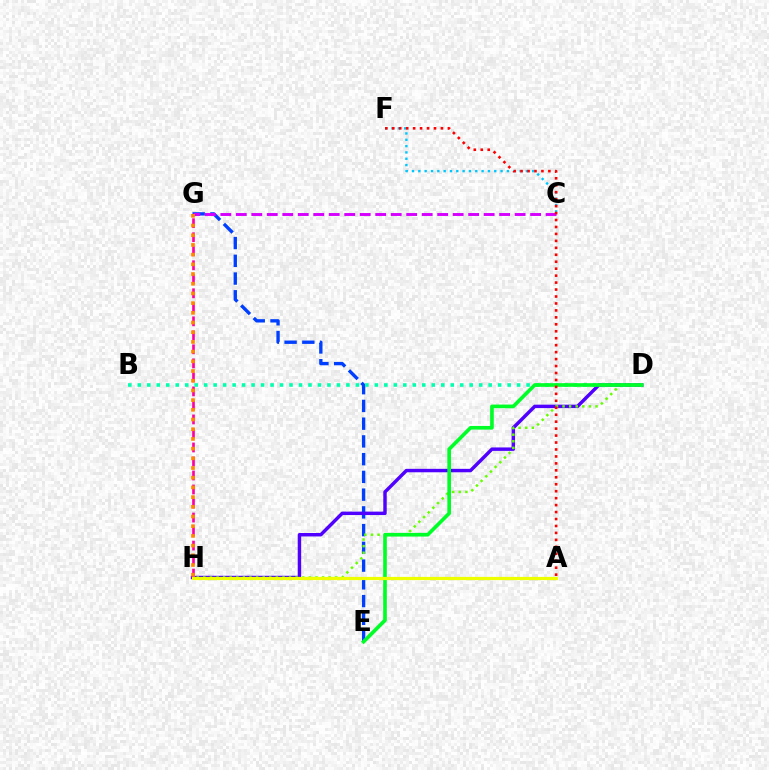{('C', 'F'): [{'color': '#00c7ff', 'line_style': 'dotted', 'thickness': 1.72}], ('E', 'G'): [{'color': '#003fff', 'line_style': 'dashed', 'thickness': 2.41}], ('D', 'H'): [{'color': '#4f00ff', 'line_style': 'solid', 'thickness': 2.48}, {'color': '#66ff00', 'line_style': 'dotted', 'thickness': 1.79}], ('G', 'H'): [{'color': '#ff00a0', 'line_style': 'dashed', 'thickness': 1.9}, {'color': '#ff8800', 'line_style': 'dotted', 'thickness': 2.64}], ('C', 'G'): [{'color': '#d600ff', 'line_style': 'dashed', 'thickness': 2.1}], ('B', 'D'): [{'color': '#00ffaf', 'line_style': 'dotted', 'thickness': 2.58}], ('D', 'E'): [{'color': '#00ff27', 'line_style': 'solid', 'thickness': 2.63}], ('A', 'F'): [{'color': '#ff0000', 'line_style': 'dotted', 'thickness': 1.89}], ('A', 'H'): [{'color': '#eeff00', 'line_style': 'solid', 'thickness': 2.3}]}